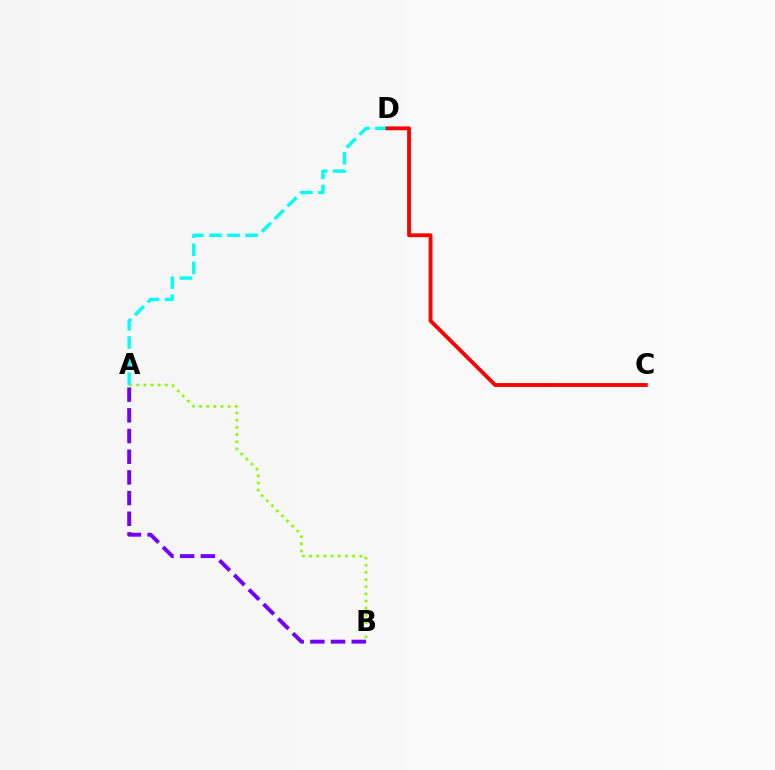{('A', 'B'): [{'color': '#84ff00', 'line_style': 'dotted', 'thickness': 1.95}, {'color': '#7200ff', 'line_style': 'dashed', 'thickness': 2.81}], ('A', 'D'): [{'color': '#00fff6', 'line_style': 'dashed', 'thickness': 2.46}], ('C', 'D'): [{'color': '#ff0000', 'line_style': 'solid', 'thickness': 2.76}]}